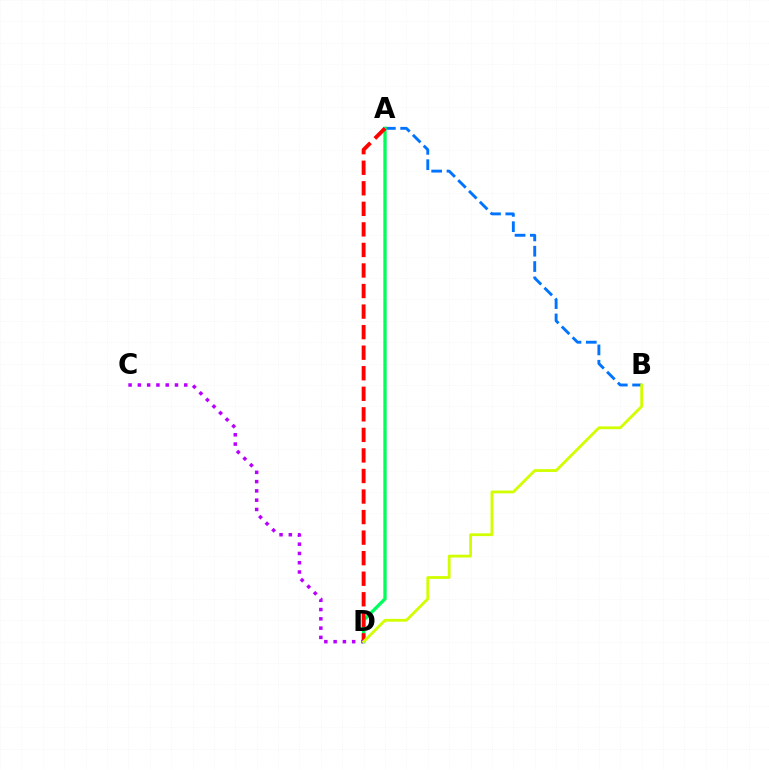{('A', 'B'): [{'color': '#0074ff', 'line_style': 'dashed', 'thickness': 2.08}], ('A', 'D'): [{'color': '#00ff5c', 'line_style': 'solid', 'thickness': 2.39}, {'color': '#ff0000', 'line_style': 'dashed', 'thickness': 2.79}], ('C', 'D'): [{'color': '#b900ff', 'line_style': 'dotted', 'thickness': 2.52}], ('B', 'D'): [{'color': '#d1ff00', 'line_style': 'solid', 'thickness': 2.02}]}